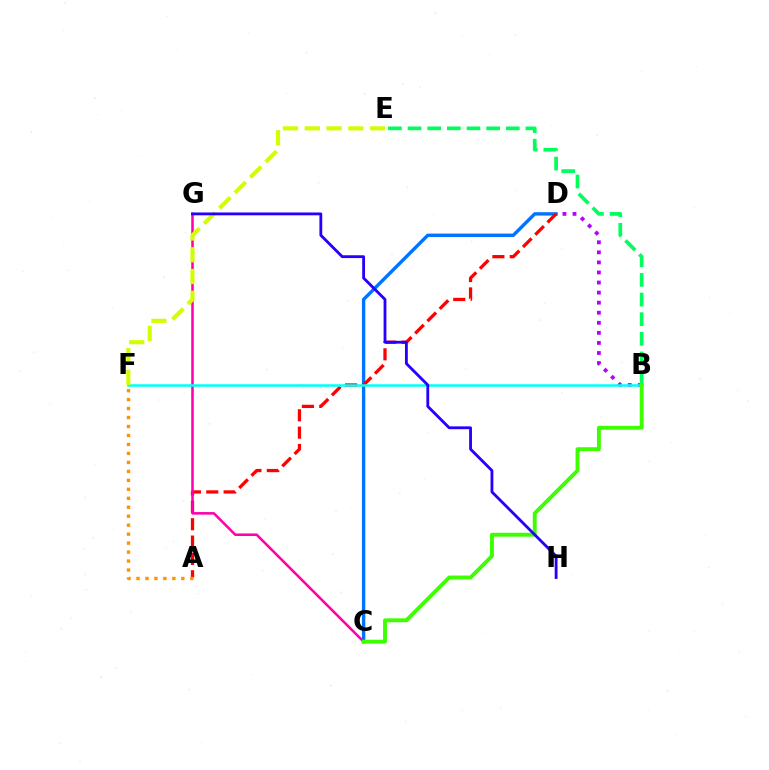{('C', 'D'): [{'color': '#0074ff', 'line_style': 'solid', 'thickness': 2.44}], ('B', 'D'): [{'color': '#b900ff', 'line_style': 'dotted', 'thickness': 2.73}], ('A', 'D'): [{'color': '#ff0000', 'line_style': 'dashed', 'thickness': 2.36}], ('A', 'F'): [{'color': '#ff9400', 'line_style': 'dotted', 'thickness': 2.44}], ('C', 'G'): [{'color': '#ff00ac', 'line_style': 'solid', 'thickness': 1.83}], ('B', 'F'): [{'color': '#00fff6', 'line_style': 'solid', 'thickness': 1.82}], ('E', 'F'): [{'color': '#d1ff00', 'line_style': 'dashed', 'thickness': 2.96}], ('B', 'E'): [{'color': '#00ff5c', 'line_style': 'dashed', 'thickness': 2.67}], ('B', 'C'): [{'color': '#3dff00', 'line_style': 'solid', 'thickness': 2.8}], ('G', 'H'): [{'color': '#2500ff', 'line_style': 'solid', 'thickness': 2.03}]}